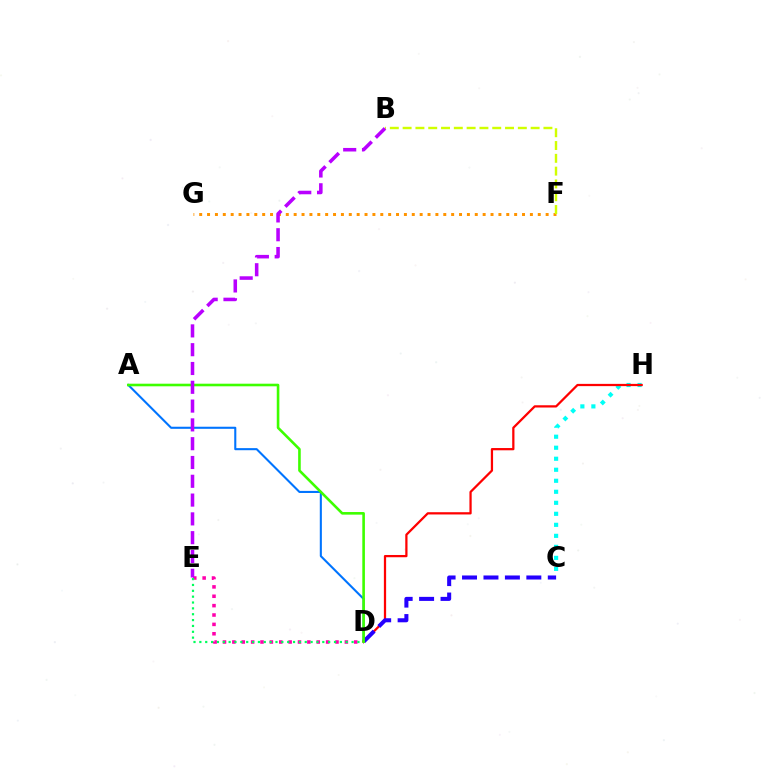{('C', 'H'): [{'color': '#00fff6', 'line_style': 'dotted', 'thickness': 2.99}], ('F', 'G'): [{'color': '#ff9400', 'line_style': 'dotted', 'thickness': 2.14}], ('B', 'F'): [{'color': '#d1ff00', 'line_style': 'dashed', 'thickness': 1.74}], ('D', 'E'): [{'color': '#ff00ac', 'line_style': 'dotted', 'thickness': 2.55}, {'color': '#00ff5c', 'line_style': 'dotted', 'thickness': 1.59}], ('A', 'D'): [{'color': '#0074ff', 'line_style': 'solid', 'thickness': 1.5}, {'color': '#3dff00', 'line_style': 'solid', 'thickness': 1.88}], ('D', 'H'): [{'color': '#ff0000', 'line_style': 'solid', 'thickness': 1.62}], ('C', 'D'): [{'color': '#2500ff', 'line_style': 'dashed', 'thickness': 2.91}], ('B', 'E'): [{'color': '#b900ff', 'line_style': 'dashed', 'thickness': 2.55}]}